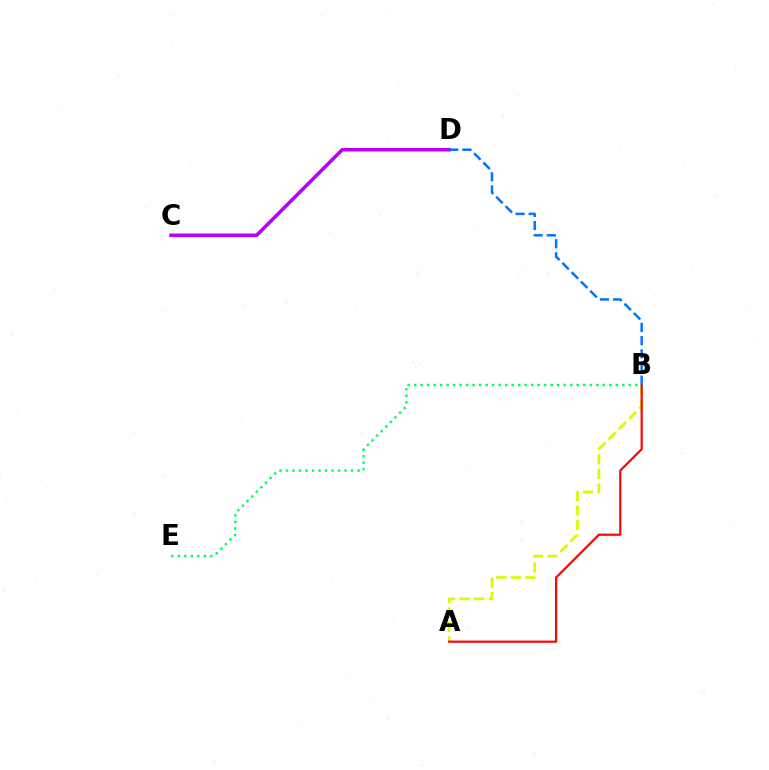{('C', 'D'): [{'color': '#b900ff', 'line_style': 'solid', 'thickness': 2.57}], ('A', 'B'): [{'color': '#d1ff00', 'line_style': 'dashed', 'thickness': 1.97}, {'color': '#ff0000', 'line_style': 'solid', 'thickness': 1.56}], ('B', 'D'): [{'color': '#0074ff', 'line_style': 'dashed', 'thickness': 1.79}], ('B', 'E'): [{'color': '#00ff5c', 'line_style': 'dotted', 'thickness': 1.77}]}